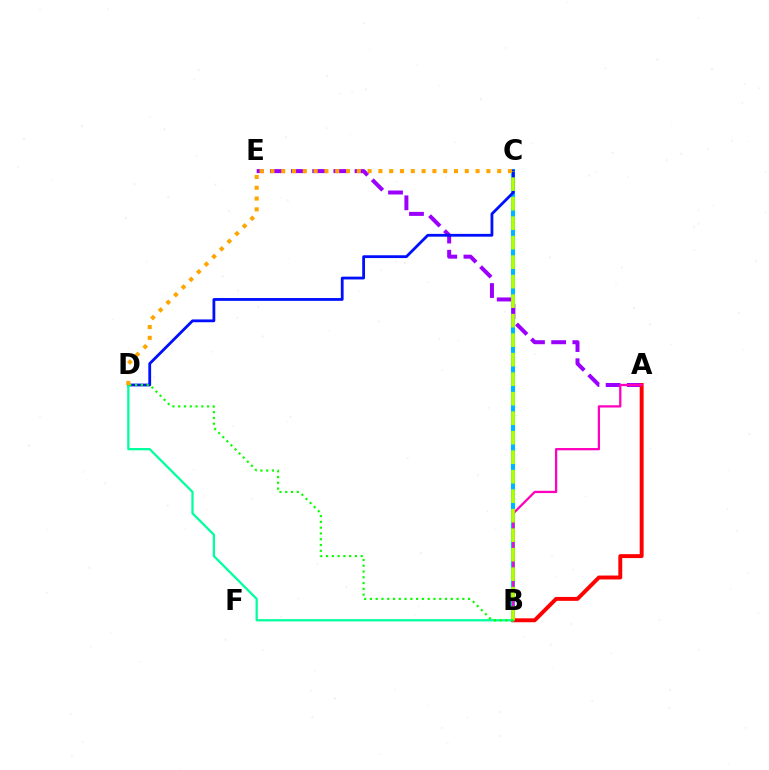{('B', 'C'): [{'color': '#00b5ff', 'line_style': 'solid', 'thickness': 2.94}, {'color': '#b3ff00', 'line_style': 'dashed', 'thickness': 2.65}], ('A', 'E'): [{'color': '#9b00ff', 'line_style': 'dashed', 'thickness': 2.88}], ('C', 'D'): [{'color': '#0010ff', 'line_style': 'solid', 'thickness': 2.01}, {'color': '#ffa500', 'line_style': 'dotted', 'thickness': 2.93}], ('A', 'B'): [{'color': '#ff0000', 'line_style': 'solid', 'thickness': 2.82}, {'color': '#ff00bd', 'line_style': 'solid', 'thickness': 1.63}], ('B', 'D'): [{'color': '#00ff9d', 'line_style': 'solid', 'thickness': 1.63}, {'color': '#08ff00', 'line_style': 'dotted', 'thickness': 1.57}]}